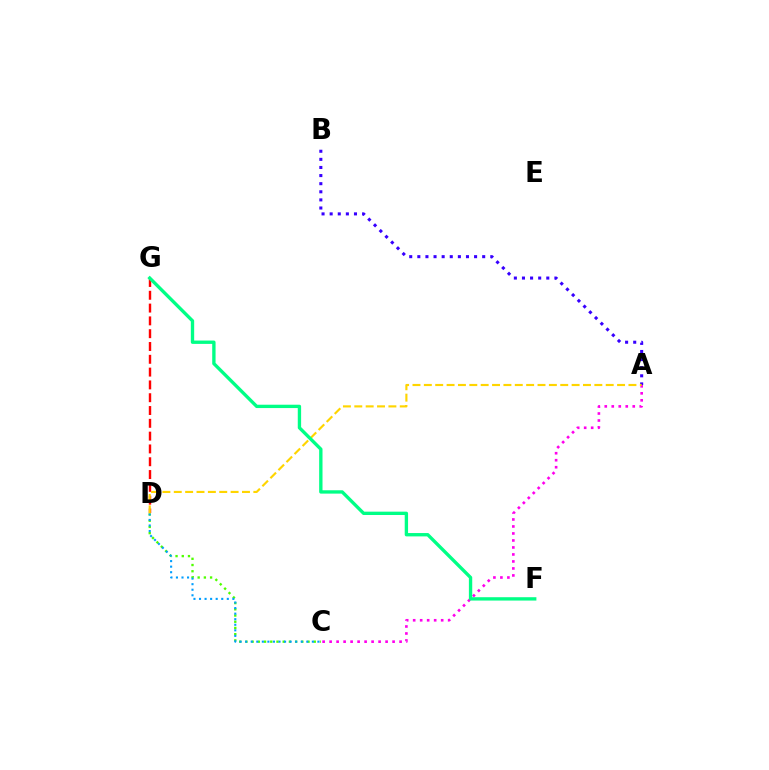{('C', 'D'): [{'color': '#4fff00', 'line_style': 'dotted', 'thickness': 1.69}, {'color': '#009eff', 'line_style': 'dotted', 'thickness': 1.51}], ('A', 'B'): [{'color': '#3700ff', 'line_style': 'dotted', 'thickness': 2.2}], ('A', 'C'): [{'color': '#ff00ed', 'line_style': 'dotted', 'thickness': 1.9}], ('D', 'G'): [{'color': '#ff0000', 'line_style': 'dashed', 'thickness': 1.74}], ('A', 'D'): [{'color': '#ffd500', 'line_style': 'dashed', 'thickness': 1.54}], ('F', 'G'): [{'color': '#00ff86', 'line_style': 'solid', 'thickness': 2.41}]}